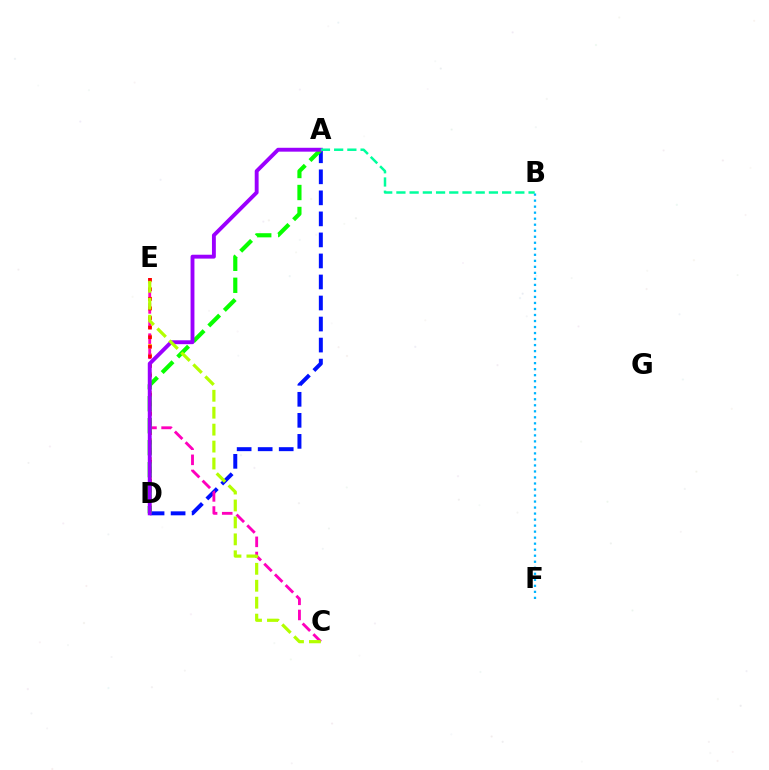{('D', 'E'): [{'color': '#ffa500', 'line_style': 'dotted', 'thickness': 2.56}, {'color': '#ff0000', 'line_style': 'dotted', 'thickness': 2.6}], ('A', 'D'): [{'color': '#0010ff', 'line_style': 'dashed', 'thickness': 2.86}, {'color': '#08ff00', 'line_style': 'dashed', 'thickness': 2.99}, {'color': '#9b00ff', 'line_style': 'solid', 'thickness': 2.79}], ('B', 'F'): [{'color': '#00b5ff', 'line_style': 'dotted', 'thickness': 1.64}], ('C', 'E'): [{'color': '#ff00bd', 'line_style': 'dashed', 'thickness': 2.06}, {'color': '#b3ff00', 'line_style': 'dashed', 'thickness': 2.3}], ('A', 'B'): [{'color': '#00ff9d', 'line_style': 'dashed', 'thickness': 1.8}]}